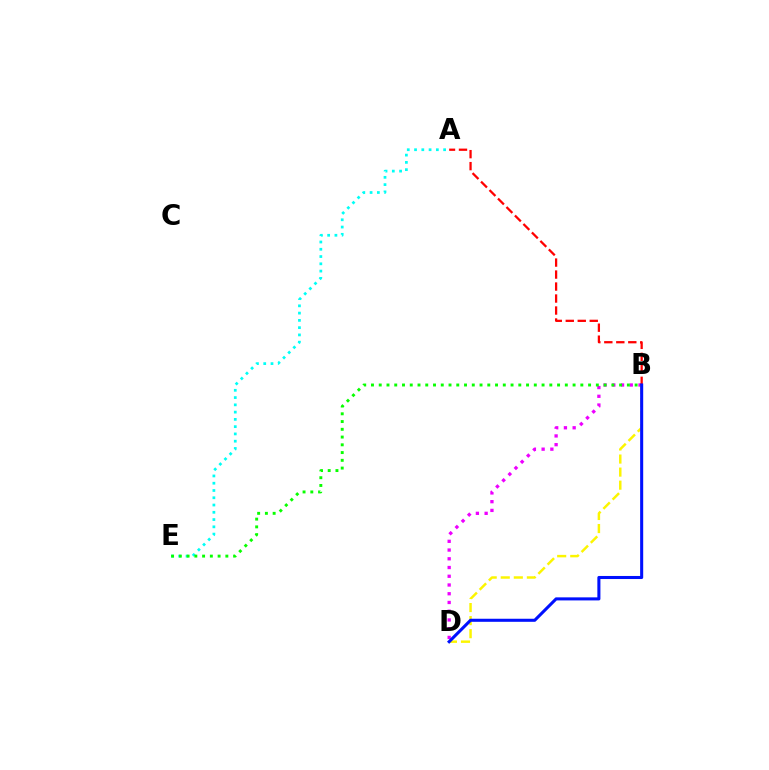{('A', 'E'): [{'color': '#00fff6', 'line_style': 'dotted', 'thickness': 1.98}], ('B', 'D'): [{'color': '#ee00ff', 'line_style': 'dotted', 'thickness': 2.37}, {'color': '#fcf500', 'line_style': 'dashed', 'thickness': 1.77}, {'color': '#0010ff', 'line_style': 'solid', 'thickness': 2.2}], ('A', 'B'): [{'color': '#ff0000', 'line_style': 'dashed', 'thickness': 1.63}], ('B', 'E'): [{'color': '#08ff00', 'line_style': 'dotted', 'thickness': 2.11}]}